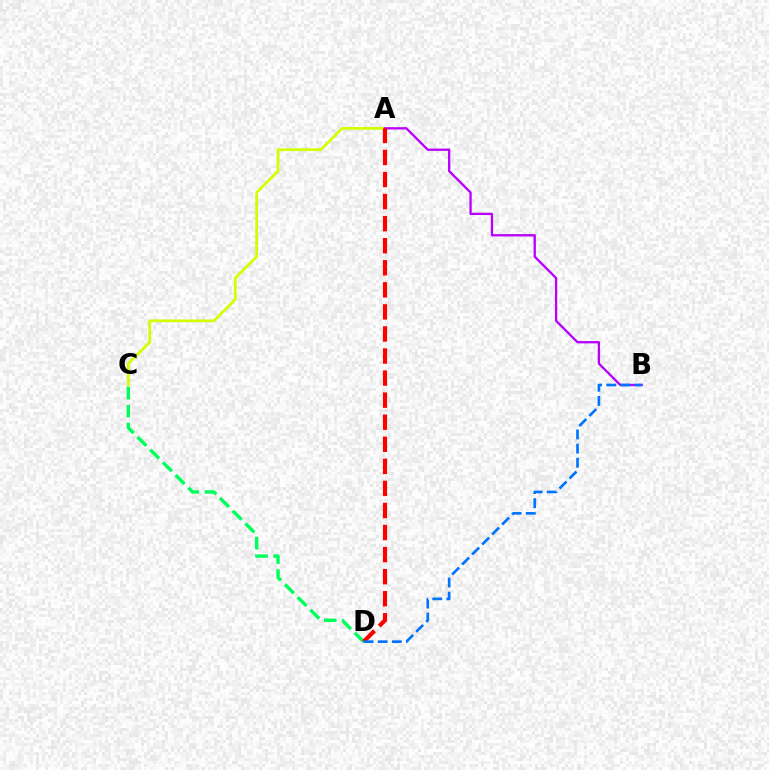{('C', 'D'): [{'color': '#00ff5c', 'line_style': 'dashed', 'thickness': 2.44}], ('A', 'C'): [{'color': '#d1ff00', 'line_style': 'solid', 'thickness': 1.98}], ('A', 'B'): [{'color': '#b900ff', 'line_style': 'solid', 'thickness': 1.66}], ('A', 'D'): [{'color': '#ff0000', 'line_style': 'dashed', 'thickness': 3.0}], ('B', 'D'): [{'color': '#0074ff', 'line_style': 'dashed', 'thickness': 1.92}]}